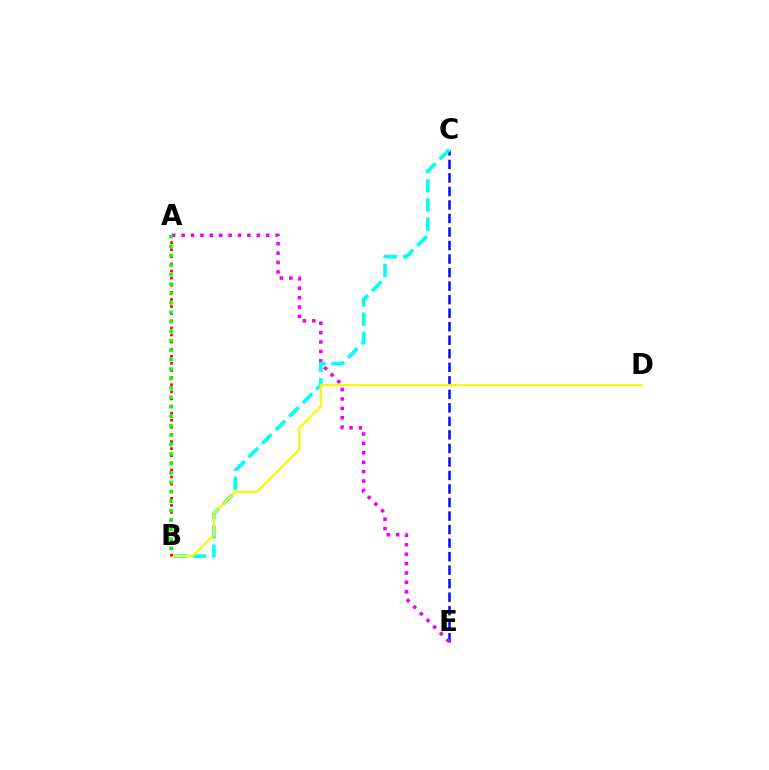{('C', 'E'): [{'color': '#0010ff', 'line_style': 'dashed', 'thickness': 1.84}], ('A', 'E'): [{'color': '#ee00ff', 'line_style': 'dotted', 'thickness': 2.55}], ('B', 'C'): [{'color': '#00fff6', 'line_style': 'dashed', 'thickness': 2.6}], ('B', 'D'): [{'color': '#fcf500', 'line_style': 'solid', 'thickness': 1.56}], ('A', 'B'): [{'color': '#ff0000', 'line_style': 'dotted', 'thickness': 1.93}, {'color': '#08ff00', 'line_style': 'dotted', 'thickness': 2.57}]}